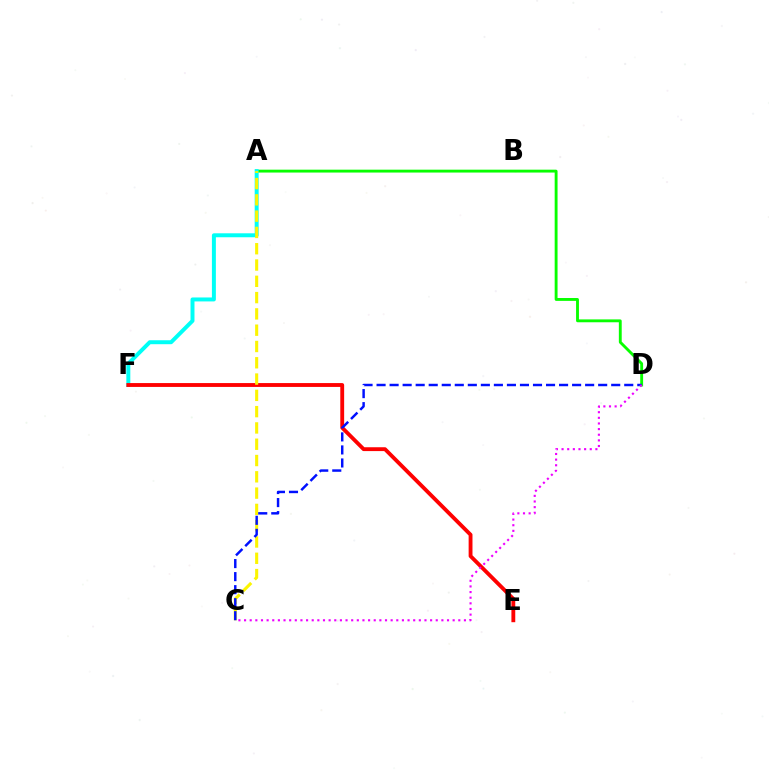{('A', 'D'): [{'color': '#08ff00', 'line_style': 'solid', 'thickness': 2.06}], ('A', 'F'): [{'color': '#00fff6', 'line_style': 'solid', 'thickness': 2.85}], ('E', 'F'): [{'color': '#ff0000', 'line_style': 'solid', 'thickness': 2.77}], ('A', 'C'): [{'color': '#fcf500', 'line_style': 'dashed', 'thickness': 2.21}], ('C', 'D'): [{'color': '#0010ff', 'line_style': 'dashed', 'thickness': 1.77}, {'color': '#ee00ff', 'line_style': 'dotted', 'thickness': 1.53}]}